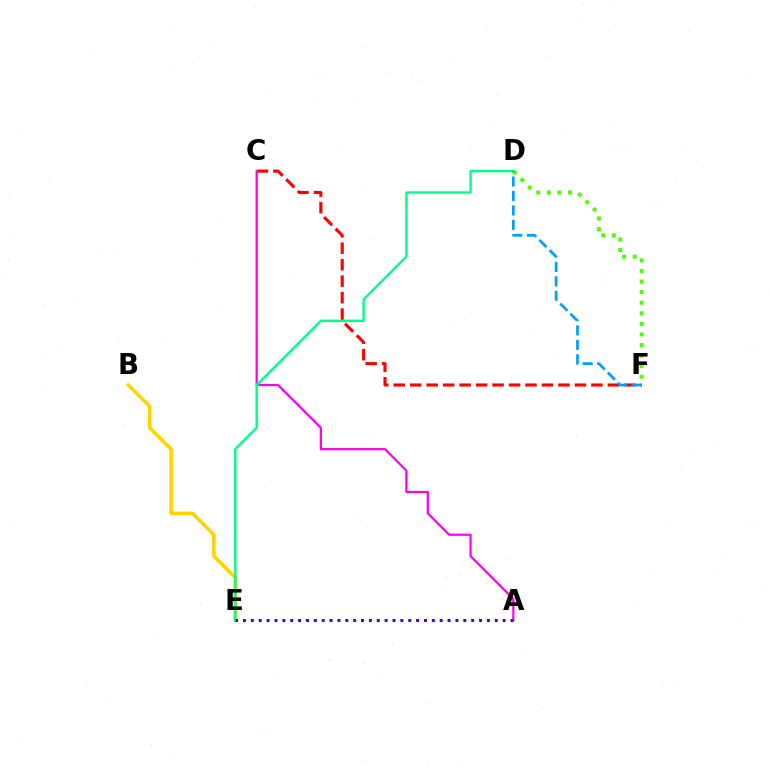{('C', 'F'): [{'color': '#ff0000', 'line_style': 'dashed', 'thickness': 2.24}], ('B', 'E'): [{'color': '#ffd500', 'line_style': 'solid', 'thickness': 2.58}], ('A', 'C'): [{'color': '#ff00ed', 'line_style': 'solid', 'thickness': 1.6}], ('D', 'F'): [{'color': '#4fff00', 'line_style': 'dotted', 'thickness': 2.88}, {'color': '#009eff', 'line_style': 'dashed', 'thickness': 1.96}], ('D', 'E'): [{'color': '#00ff86', 'line_style': 'solid', 'thickness': 1.75}], ('A', 'E'): [{'color': '#3700ff', 'line_style': 'dotted', 'thickness': 2.14}]}